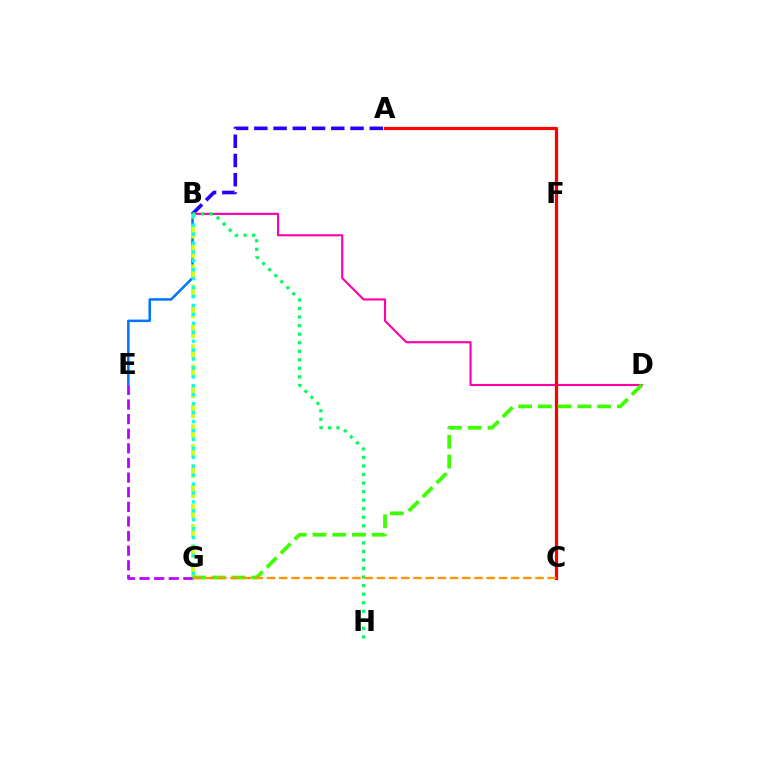{('A', 'B'): [{'color': '#2500ff', 'line_style': 'dashed', 'thickness': 2.61}], ('B', 'D'): [{'color': '#ff00ac', 'line_style': 'solid', 'thickness': 1.53}], ('B', 'E'): [{'color': '#0074ff', 'line_style': 'solid', 'thickness': 1.81}], ('B', 'H'): [{'color': '#00ff5c', 'line_style': 'dotted', 'thickness': 2.32}], ('B', 'G'): [{'color': '#d1ff00', 'line_style': 'dashed', 'thickness': 2.71}, {'color': '#00fff6', 'line_style': 'dotted', 'thickness': 2.43}], ('A', 'C'): [{'color': '#ff0000', 'line_style': 'solid', 'thickness': 2.32}], ('E', 'G'): [{'color': '#b900ff', 'line_style': 'dashed', 'thickness': 1.99}], ('D', 'G'): [{'color': '#3dff00', 'line_style': 'dashed', 'thickness': 2.68}], ('C', 'G'): [{'color': '#ff9400', 'line_style': 'dashed', 'thickness': 1.66}]}